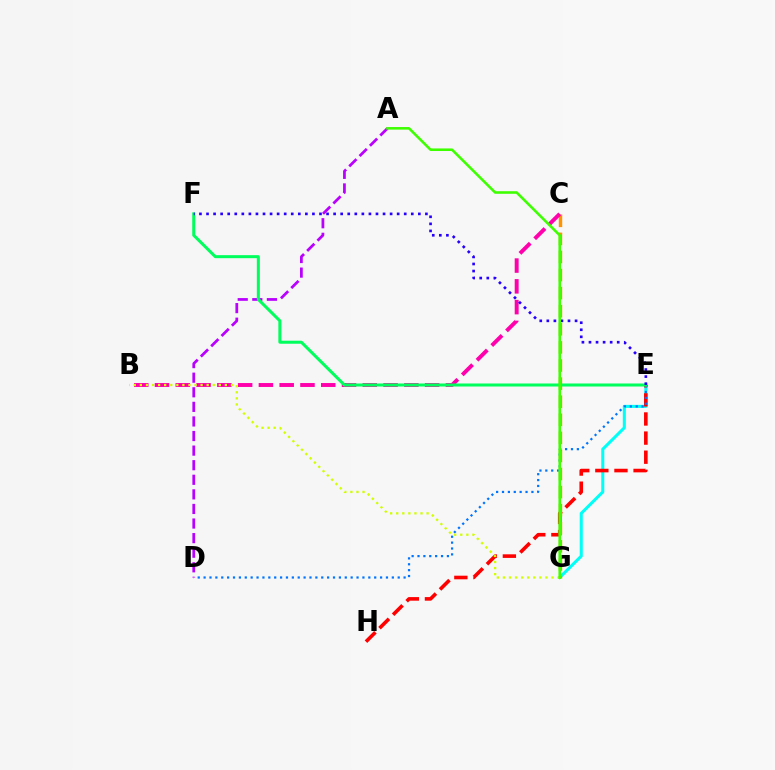{('E', 'G'): [{'color': '#00fff6', 'line_style': 'solid', 'thickness': 2.19}], ('E', 'H'): [{'color': '#ff0000', 'line_style': 'dashed', 'thickness': 2.6}], ('A', 'D'): [{'color': '#b900ff', 'line_style': 'dashed', 'thickness': 1.98}], ('C', 'G'): [{'color': '#ff9400', 'line_style': 'dashed', 'thickness': 2.46}], ('B', 'C'): [{'color': '#ff00ac', 'line_style': 'dashed', 'thickness': 2.82}], ('D', 'E'): [{'color': '#0074ff', 'line_style': 'dotted', 'thickness': 1.6}], ('E', 'F'): [{'color': '#00ff5c', 'line_style': 'solid', 'thickness': 2.18}, {'color': '#2500ff', 'line_style': 'dotted', 'thickness': 1.92}], ('B', 'G'): [{'color': '#d1ff00', 'line_style': 'dotted', 'thickness': 1.65}], ('A', 'G'): [{'color': '#3dff00', 'line_style': 'solid', 'thickness': 1.85}]}